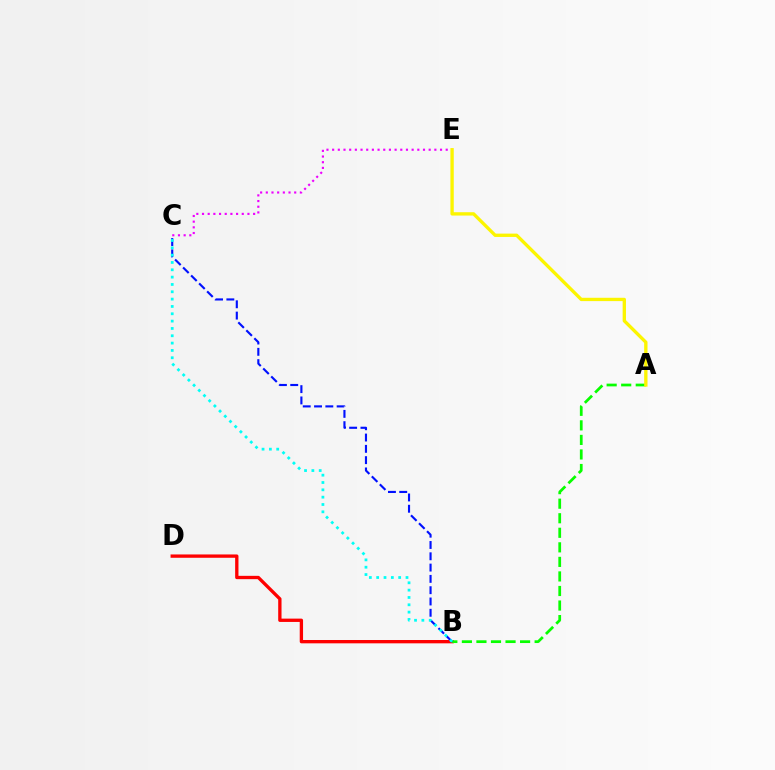{('B', 'D'): [{'color': '#ff0000', 'line_style': 'solid', 'thickness': 2.39}], ('A', 'B'): [{'color': '#08ff00', 'line_style': 'dashed', 'thickness': 1.98}], ('C', 'E'): [{'color': '#ee00ff', 'line_style': 'dotted', 'thickness': 1.54}], ('A', 'E'): [{'color': '#fcf500', 'line_style': 'solid', 'thickness': 2.4}], ('B', 'C'): [{'color': '#0010ff', 'line_style': 'dashed', 'thickness': 1.53}, {'color': '#00fff6', 'line_style': 'dotted', 'thickness': 1.99}]}